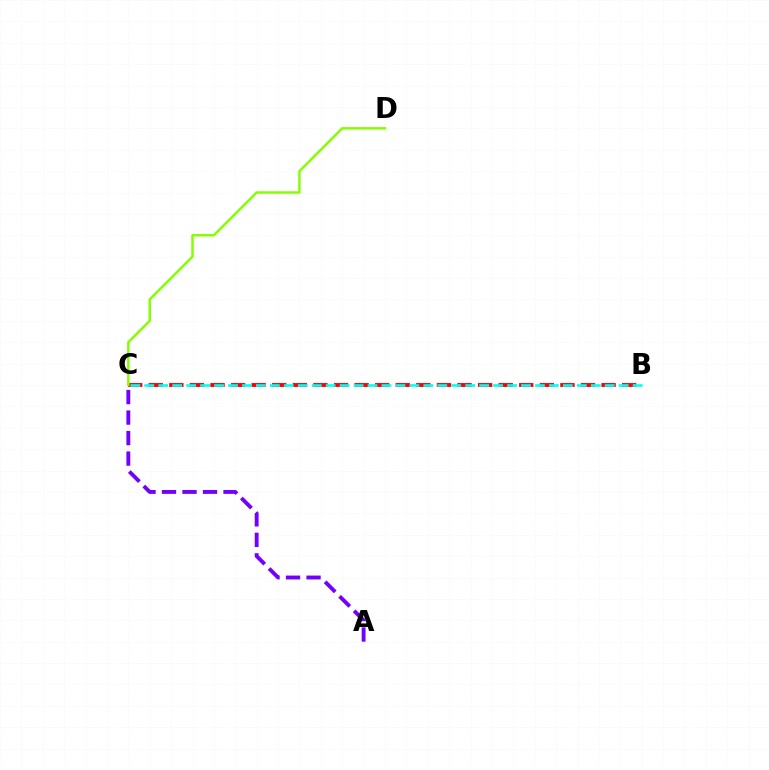{('A', 'C'): [{'color': '#7200ff', 'line_style': 'dashed', 'thickness': 2.79}], ('B', 'C'): [{'color': '#ff0000', 'line_style': 'dashed', 'thickness': 2.8}, {'color': '#00fff6', 'line_style': 'dashed', 'thickness': 1.9}], ('C', 'D'): [{'color': '#84ff00', 'line_style': 'solid', 'thickness': 1.76}]}